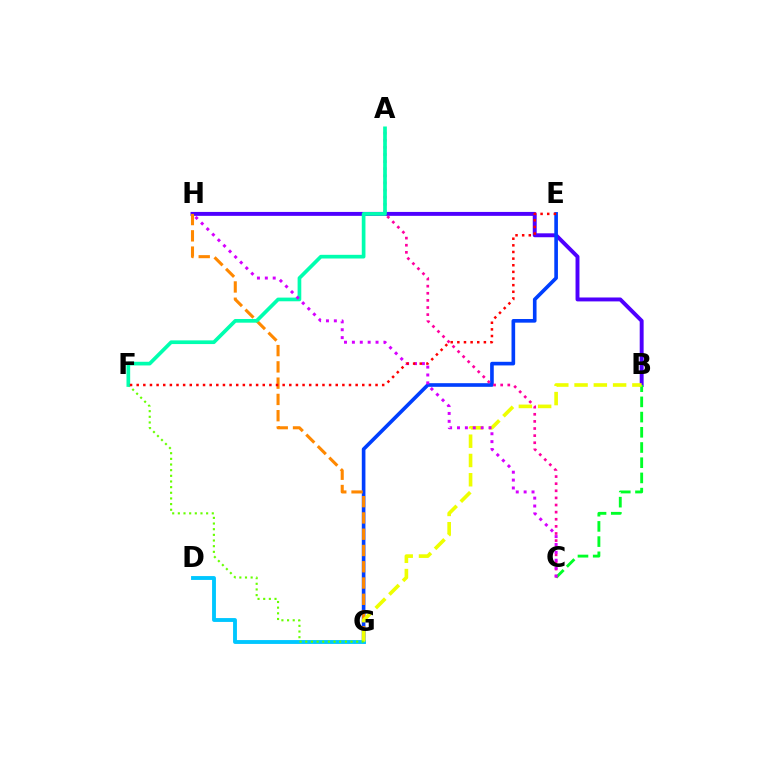{('B', 'H'): [{'color': '#4f00ff', 'line_style': 'solid', 'thickness': 2.83}], ('E', 'G'): [{'color': '#003fff', 'line_style': 'solid', 'thickness': 2.62}], ('G', 'H'): [{'color': '#ff8800', 'line_style': 'dashed', 'thickness': 2.21}], ('B', 'C'): [{'color': '#00ff27', 'line_style': 'dashed', 'thickness': 2.07}], ('D', 'G'): [{'color': '#00c7ff', 'line_style': 'solid', 'thickness': 2.78}], ('B', 'G'): [{'color': '#eeff00', 'line_style': 'dashed', 'thickness': 2.62}], ('F', 'G'): [{'color': '#66ff00', 'line_style': 'dotted', 'thickness': 1.54}], ('A', 'C'): [{'color': '#ff00a0', 'line_style': 'dotted', 'thickness': 1.93}], ('A', 'F'): [{'color': '#00ffaf', 'line_style': 'solid', 'thickness': 2.65}], ('C', 'H'): [{'color': '#d600ff', 'line_style': 'dotted', 'thickness': 2.14}], ('E', 'F'): [{'color': '#ff0000', 'line_style': 'dotted', 'thickness': 1.8}]}